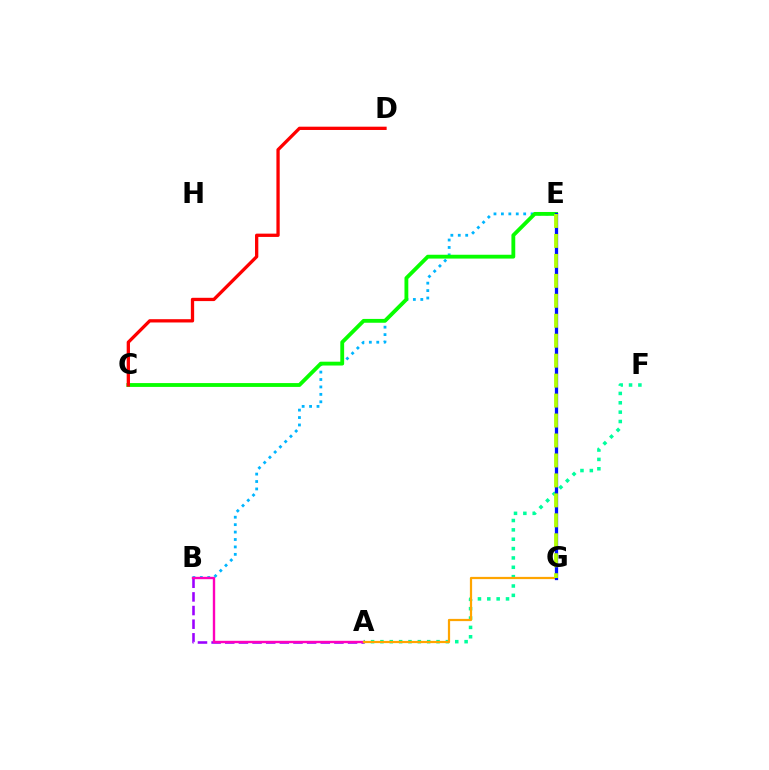{('B', 'E'): [{'color': '#00b5ff', 'line_style': 'dotted', 'thickness': 2.02}], ('A', 'B'): [{'color': '#9b00ff', 'line_style': 'dashed', 'thickness': 1.85}, {'color': '#ff00bd', 'line_style': 'solid', 'thickness': 1.72}], ('A', 'F'): [{'color': '#00ff9d', 'line_style': 'dotted', 'thickness': 2.54}], ('C', 'E'): [{'color': '#08ff00', 'line_style': 'solid', 'thickness': 2.76}], ('A', 'G'): [{'color': '#ffa500', 'line_style': 'solid', 'thickness': 1.61}], ('E', 'G'): [{'color': '#0010ff', 'line_style': 'solid', 'thickness': 2.35}, {'color': '#b3ff00', 'line_style': 'dashed', 'thickness': 2.71}], ('C', 'D'): [{'color': '#ff0000', 'line_style': 'solid', 'thickness': 2.37}]}